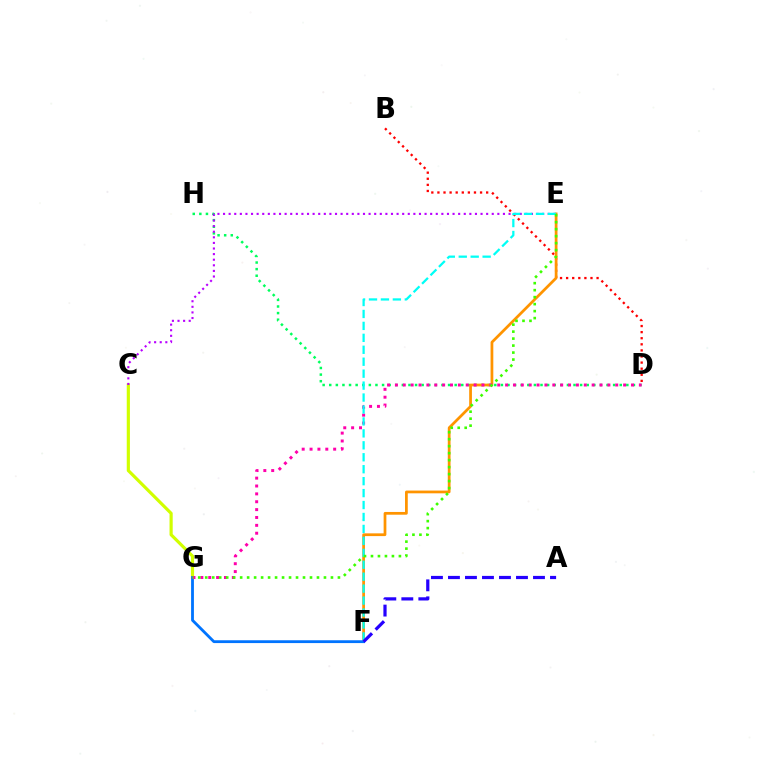{('D', 'H'): [{'color': '#00ff5c', 'line_style': 'dotted', 'thickness': 1.79}], ('C', 'G'): [{'color': '#d1ff00', 'line_style': 'solid', 'thickness': 2.29}], ('B', 'D'): [{'color': '#ff0000', 'line_style': 'dotted', 'thickness': 1.66}], ('E', 'F'): [{'color': '#ff9400', 'line_style': 'solid', 'thickness': 1.98}, {'color': '#00fff6', 'line_style': 'dashed', 'thickness': 1.62}], ('C', 'E'): [{'color': '#b900ff', 'line_style': 'dotted', 'thickness': 1.52}], ('F', 'G'): [{'color': '#0074ff', 'line_style': 'solid', 'thickness': 2.03}], ('D', 'G'): [{'color': '#ff00ac', 'line_style': 'dotted', 'thickness': 2.14}], ('A', 'F'): [{'color': '#2500ff', 'line_style': 'dashed', 'thickness': 2.31}], ('E', 'G'): [{'color': '#3dff00', 'line_style': 'dotted', 'thickness': 1.9}]}